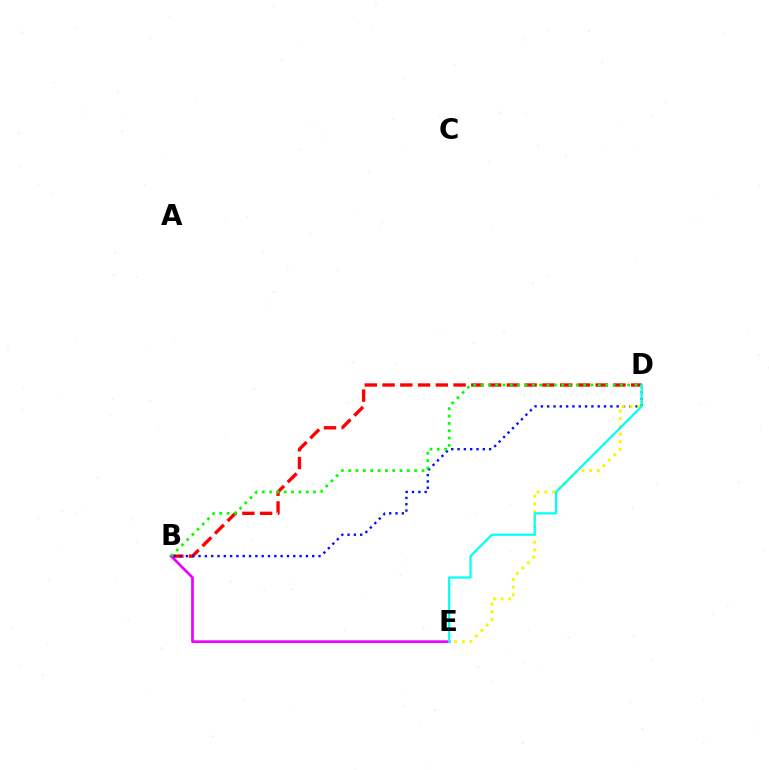{('B', 'D'): [{'color': '#ff0000', 'line_style': 'dashed', 'thickness': 2.41}, {'color': '#0010ff', 'line_style': 'dotted', 'thickness': 1.72}, {'color': '#08ff00', 'line_style': 'dotted', 'thickness': 1.99}], ('B', 'E'): [{'color': '#ee00ff', 'line_style': 'solid', 'thickness': 1.95}], ('D', 'E'): [{'color': '#fcf500', 'line_style': 'dotted', 'thickness': 2.08}, {'color': '#00fff6', 'line_style': 'solid', 'thickness': 1.58}]}